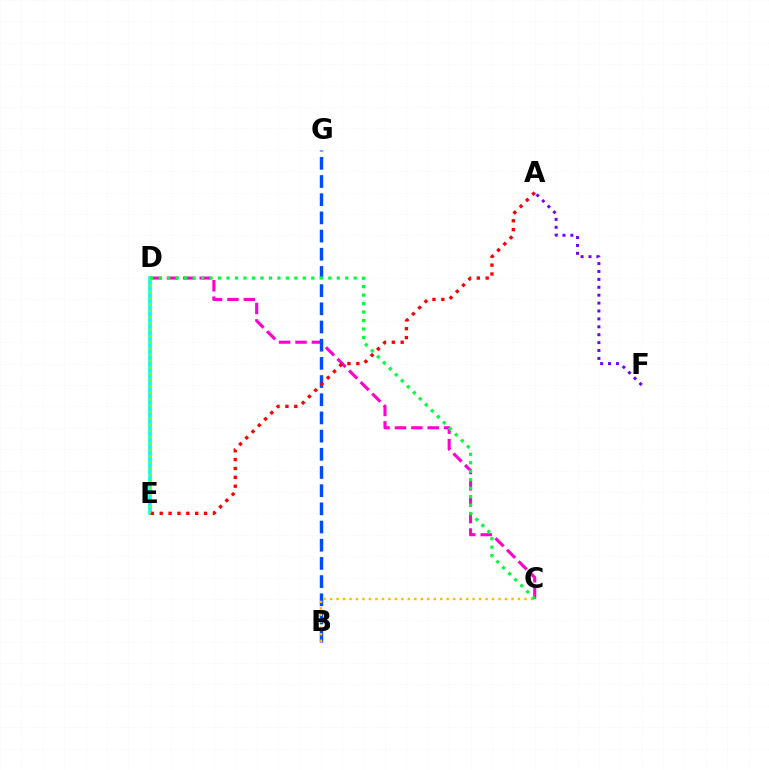{('C', 'D'): [{'color': '#ff00cf', 'line_style': 'dashed', 'thickness': 2.23}, {'color': '#00ff39', 'line_style': 'dotted', 'thickness': 2.3}], ('D', 'E'): [{'color': '#00fff6', 'line_style': 'solid', 'thickness': 2.64}, {'color': '#84ff00', 'line_style': 'dotted', 'thickness': 1.72}], ('B', 'G'): [{'color': '#004bff', 'line_style': 'dashed', 'thickness': 2.47}], ('A', 'E'): [{'color': '#ff0000', 'line_style': 'dotted', 'thickness': 2.41}], ('B', 'C'): [{'color': '#ffbd00', 'line_style': 'dotted', 'thickness': 1.76}], ('A', 'F'): [{'color': '#7200ff', 'line_style': 'dotted', 'thickness': 2.15}]}